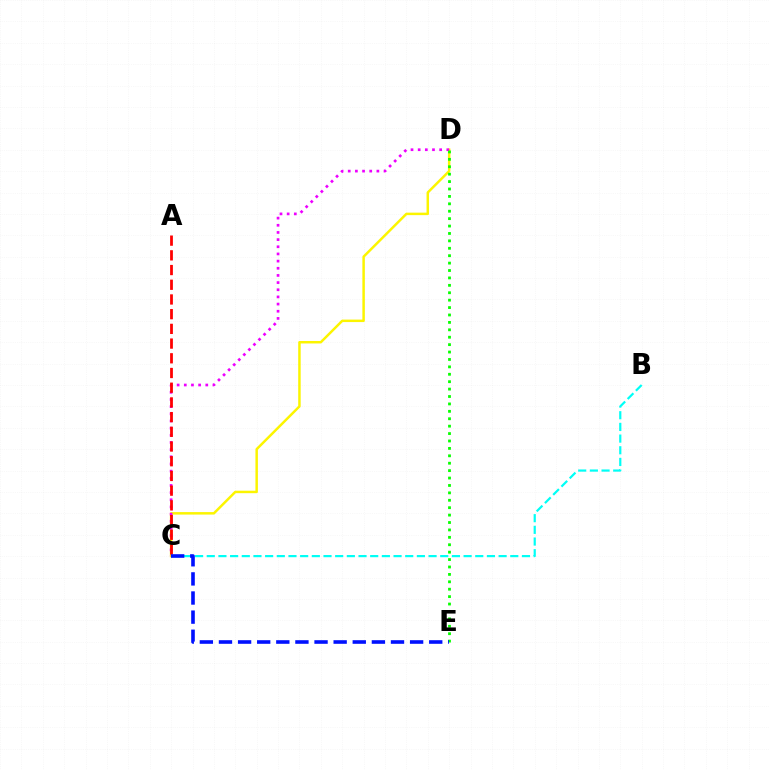{('C', 'D'): [{'color': '#fcf500', 'line_style': 'solid', 'thickness': 1.79}, {'color': '#ee00ff', 'line_style': 'dotted', 'thickness': 1.95}], ('B', 'C'): [{'color': '#00fff6', 'line_style': 'dashed', 'thickness': 1.59}], ('A', 'C'): [{'color': '#ff0000', 'line_style': 'dashed', 'thickness': 2.0}], ('D', 'E'): [{'color': '#08ff00', 'line_style': 'dotted', 'thickness': 2.01}], ('C', 'E'): [{'color': '#0010ff', 'line_style': 'dashed', 'thickness': 2.6}]}